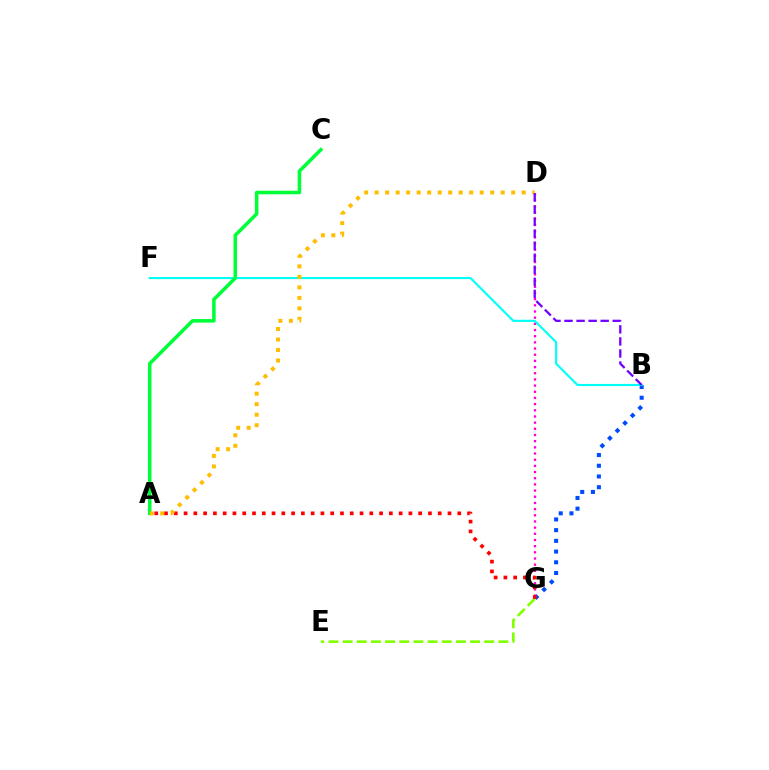{('D', 'G'): [{'color': '#ff00cf', 'line_style': 'dotted', 'thickness': 1.68}], ('B', 'G'): [{'color': '#004bff', 'line_style': 'dotted', 'thickness': 2.91}], ('E', 'G'): [{'color': '#84ff00', 'line_style': 'dashed', 'thickness': 1.92}], ('B', 'F'): [{'color': '#00fff6', 'line_style': 'solid', 'thickness': 1.53}], ('A', 'C'): [{'color': '#00ff39', 'line_style': 'solid', 'thickness': 2.55}], ('A', 'G'): [{'color': '#ff0000', 'line_style': 'dotted', 'thickness': 2.66}], ('A', 'D'): [{'color': '#ffbd00', 'line_style': 'dotted', 'thickness': 2.85}], ('B', 'D'): [{'color': '#7200ff', 'line_style': 'dashed', 'thickness': 1.64}]}